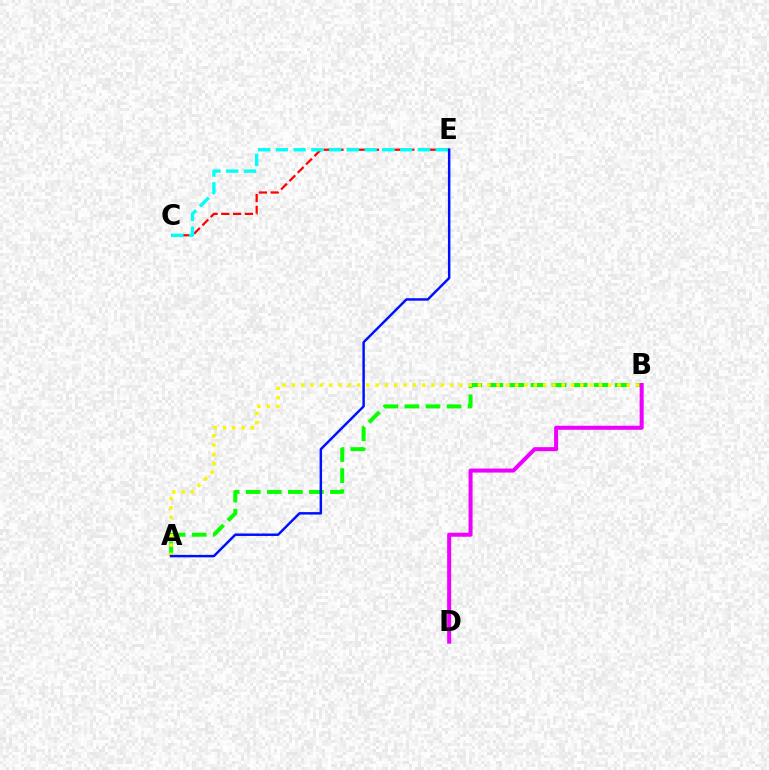{('A', 'B'): [{'color': '#08ff00', 'line_style': 'dashed', 'thickness': 2.86}, {'color': '#fcf500', 'line_style': 'dotted', 'thickness': 2.53}], ('C', 'E'): [{'color': '#ff0000', 'line_style': 'dashed', 'thickness': 1.6}, {'color': '#00fff6', 'line_style': 'dashed', 'thickness': 2.41}], ('B', 'D'): [{'color': '#ee00ff', 'line_style': 'solid', 'thickness': 2.9}], ('A', 'E'): [{'color': '#0010ff', 'line_style': 'solid', 'thickness': 1.77}]}